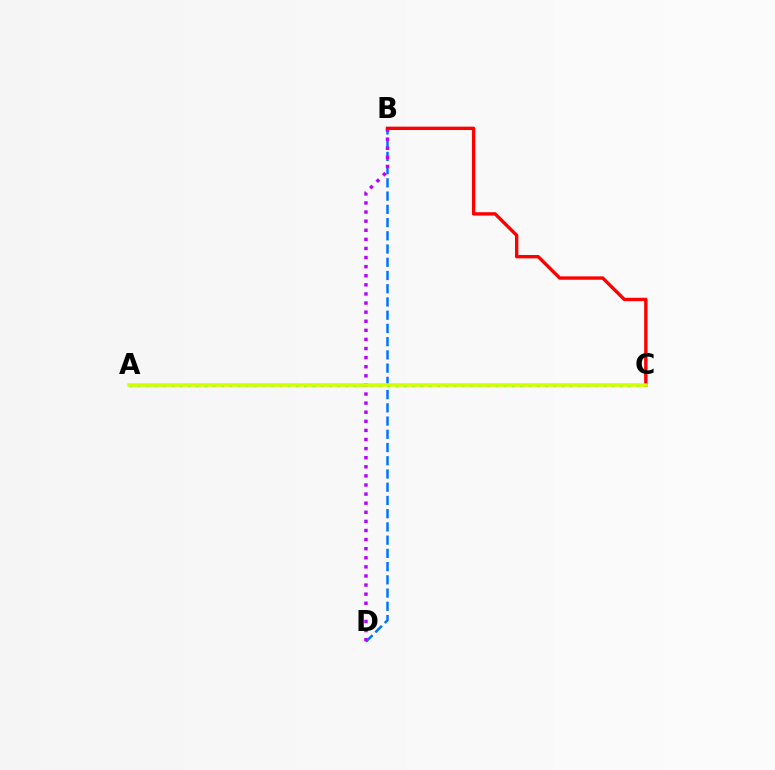{('B', 'D'): [{'color': '#0074ff', 'line_style': 'dashed', 'thickness': 1.8}, {'color': '#b900ff', 'line_style': 'dotted', 'thickness': 2.47}], ('A', 'C'): [{'color': '#00ff5c', 'line_style': 'dotted', 'thickness': 2.26}, {'color': '#d1ff00', 'line_style': 'solid', 'thickness': 2.56}], ('B', 'C'): [{'color': '#ff0000', 'line_style': 'solid', 'thickness': 2.43}]}